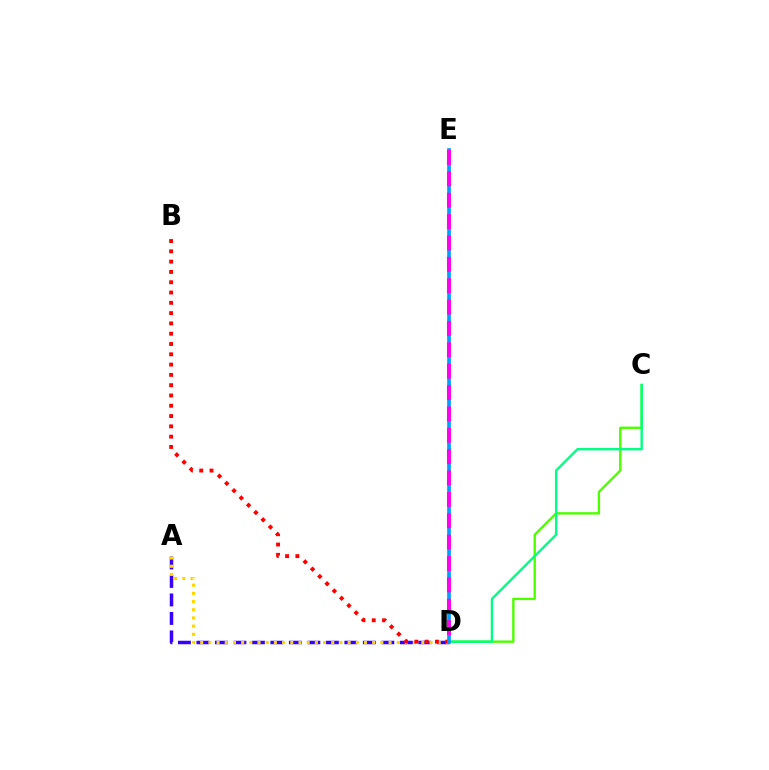{('C', 'D'): [{'color': '#4fff00', 'line_style': 'solid', 'thickness': 1.73}, {'color': '#00ff86', 'line_style': 'solid', 'thickness': 1.73}], ('A', 'D'): [{'color': '#3700ff', 'line_style': 'dashed', 'thickness': 2.51}, {'color': '#ffd500', 'line_style': 'dotted', 'thickness': 2.23}], ('B', 'D'): [{'color': '#ff0000', 'line_style': 'dotted', 'thickness': 2.8}], ('D', 'E'): [{'color': '#009eff', 'line_style': 'solid', 'thickness': 2.64}, {'color': '#ff00ed', 'line_style': 'dashed', 'thickness': 2.9}]}